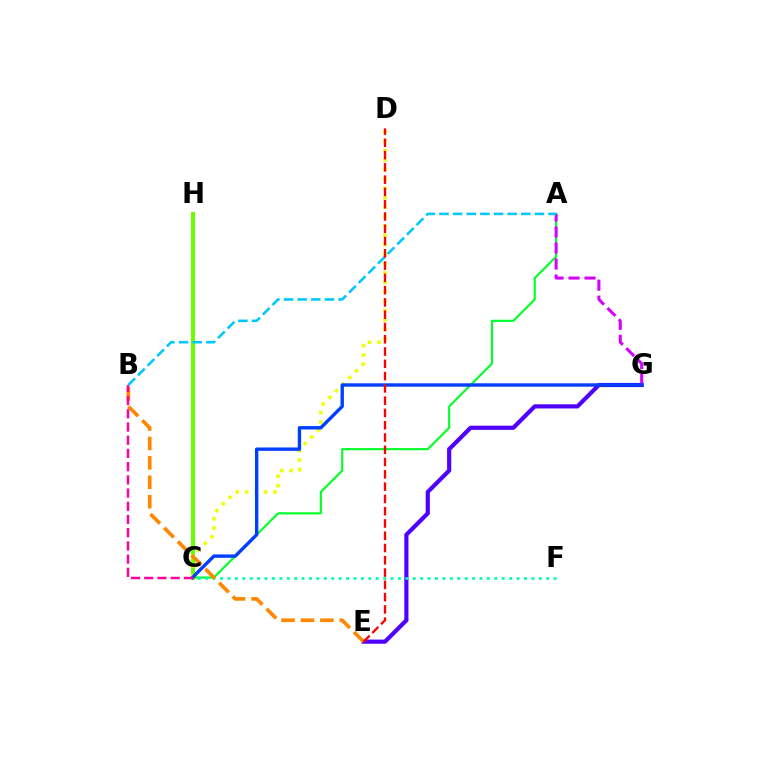{('A', 'C'): [{'color': '#00ff27', 'line_style': 'solid', 'thickness': 1.52}], ('C', 'H'): [{'color': '#66ff00', 'line_style': 'solid', 'thickness': 2.85}], ('C', 'D'): [{'color': '#eeff00', 'line_style': 'dotted', 'thickness': 2.56}], ('E', 'G'): [{'color': '#4f00ff', 'line_style': 'solid', 'thickness': 3.0}], ('A', 'G'): [{'color': '#d600ff', 'line_style': 'dashed', 'thickness': 2.17}], ('C', 'F'): [{'color': '#00ffaf', 'line_style': 'dotted', 'thickness': 2.01}], ('B', 'E'): [{'color': '#ff8800', 'line_style': 'dashed', 'thickness': 2.64}], ('C', 'G'): [{'color': '#003fff', 'line_style': 'solid', 'thickness': 2.43}], ('B', 'C'): [{'color': '#ff00a0', 'line_style': 'dashed', 'thickness': 1.79}], ('A', 'B'): [{'color': '#00c7ff', 'line_style': 'dashed', 'thickness': 1.85}], ('D', 'E'): [{'color': '#ff0000', 'line_style': 'dashed', 'thickness': 1.67}]}